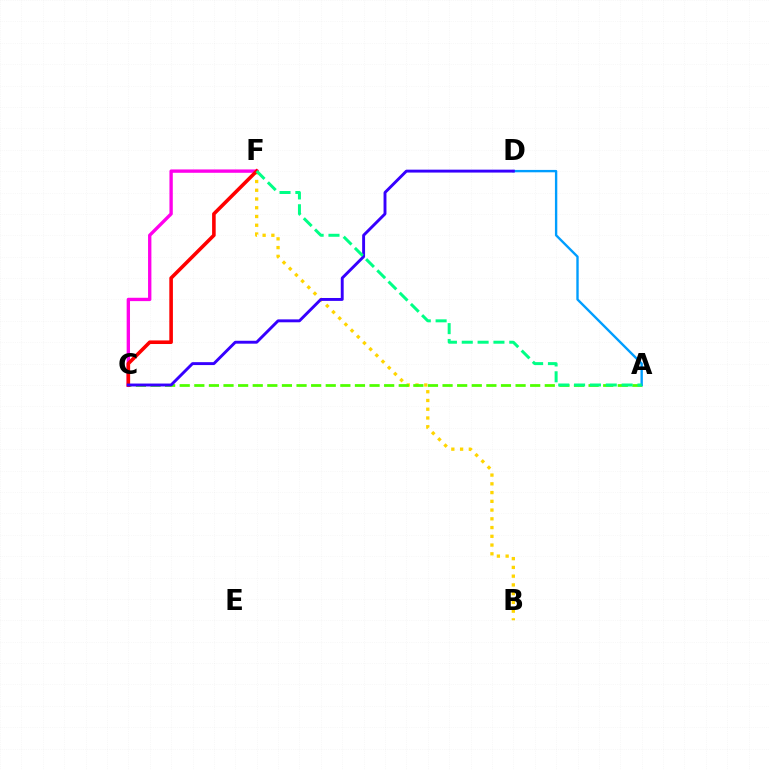{('B', 'F'): [{'color': '#ffd500', 'line_style': 'dotted', 'thickness': 2.38}], ('A', 'C'): [{'color': '#4fff00', 'line_style': 'dashed', 'thickness': 1.98}], ('A', 'D'): [{'color': '#009eff', 'line_style': 'solid', 'thickness': 1.71}], ('C', 'F'): [{'color': '#ff00ed', 'line_style': 'solid', 'thickness': 2.41}, {'color': '#ff0000', 'line_style': 'solid', 'thickness': 2.59}], ('C', 'D'): [{'color': '#3700ff', 'line_style': 'solid', 'thickness': 2.09}], ('A', 'F'): [{'color': '#00ff86', 'line_style': 'dashed', 'thickness': 2.15}]}